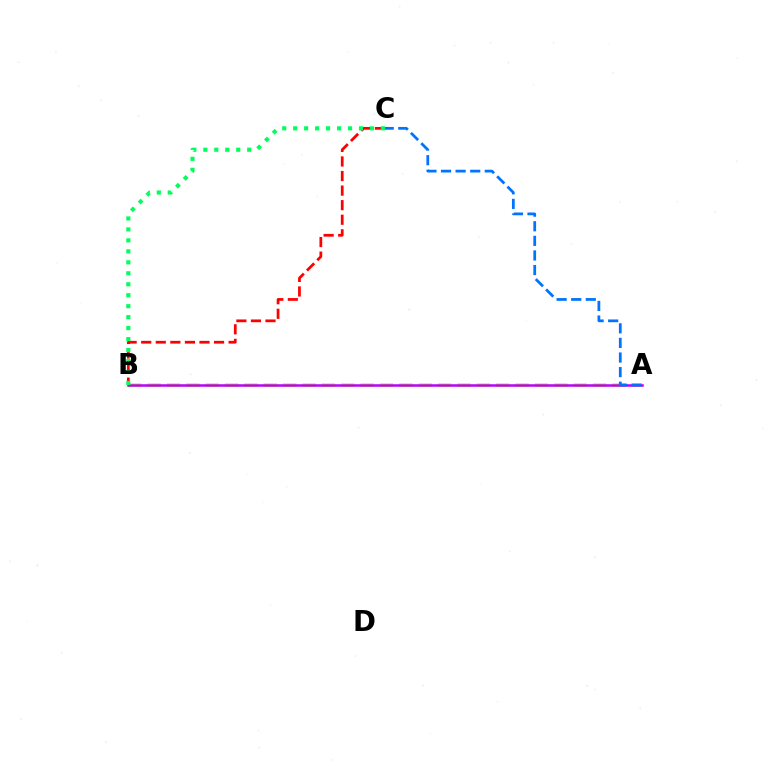{('A', 'B'): [{'color': '#d1ff00', 'line_style': 'dashed', 'thickness': 2.63}, {'color': '#b900ff', 'line_style': 'solid', 'thickness': 1.81}], ('A', 'C'): [{'color': '#0074ff', 'line_style': 'dashed', 'thickness': 1.98}], ('B', 'C'): [{'color': '#ff0000', 'line_style': 'dashed', 'thickness': 1.98}, {'color': '#00ff5c', 'line_style': 'dotted', 'thickness': 2.98}]}